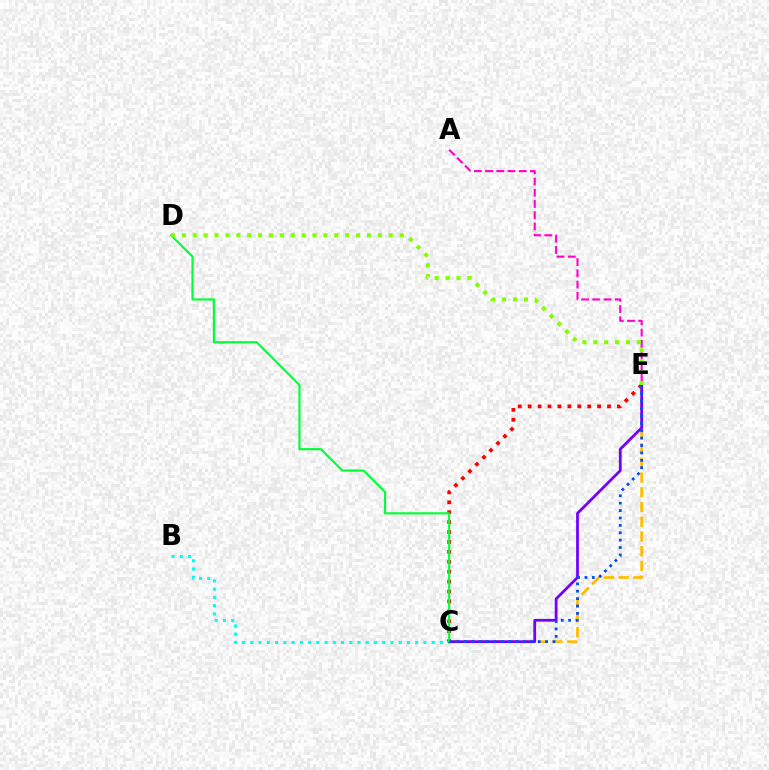{('A', 'E'): [{'color': '#ff00cf', 'line_style': 'dashed', 'thickness': 1.52}], ('C', 'E'): [{'color': '#ff0000', 'line_style': 'dotted', 'thickness': 2.69}, {'color': '#ffbd00', 'line_style': 'dashed', 'thickness': 2.0}, {'color': '#7200ff', 'line_style': 'solid', 'thickness': 1.99}, {'color': '#004bff', 'line_style': 'dotted', 'thickness': 2.01}], ('B', 'C'): [{'color': '#00fff6', 'line_style': 'dotted', 'thickness': 2.24}], ('C', 'D'): [{'color': '#00ff39', 'line_style': 'solid', 'thickness': 1.55}], ('D', 'E'): [{'color': '#84ff00', 'line_style': 'dotted', 'thickness': 2.96}]}